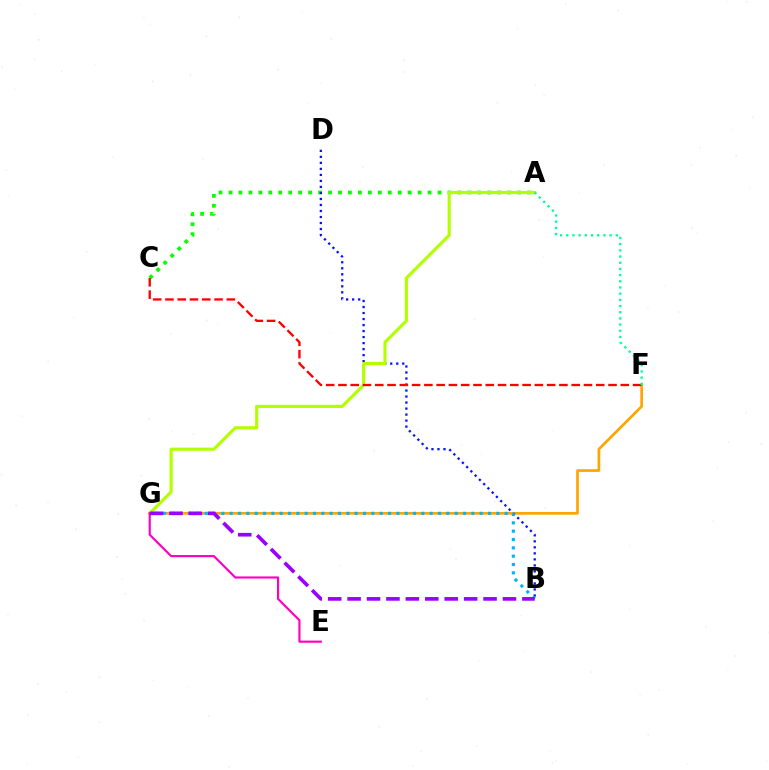{('A', 'C'): [{'color': '#08ff00', 'line_style': 'dotted', 'thickness': 2.7}], ('F', 'G'): [{'color': '#ffa500', 'line_style': 'solid', 'thickness': 1.94}], ('B', 'D'): [{'color': '#0010ff', 'line_style': 'dotted', 'thickness': 1.63}], ('A', 'G'): [{'color': '#b3ff00', 'line_style': 'solid', 'thickness': 2.26}], ('B', 'G'): [{'color': '#00b5ff', 'line_style': 'dotted', 'thickness': 2.26}, {'color': '#9b00ff', 'line_style': 'dashed', 'thickness': 2.64}], ('C', 'F'): [{'color': '#ff0000', 'line_style': 'dashed', 'thickness': 1.67}], ('A', 'F'): [{'color': '#00ff9d', 'line_style': 'dotted', 'thickness': 1.68}], ('E', 'G'): [{'color': '#ff00bd', 'line_style': 'solid', 'thickness': 1.55}]}